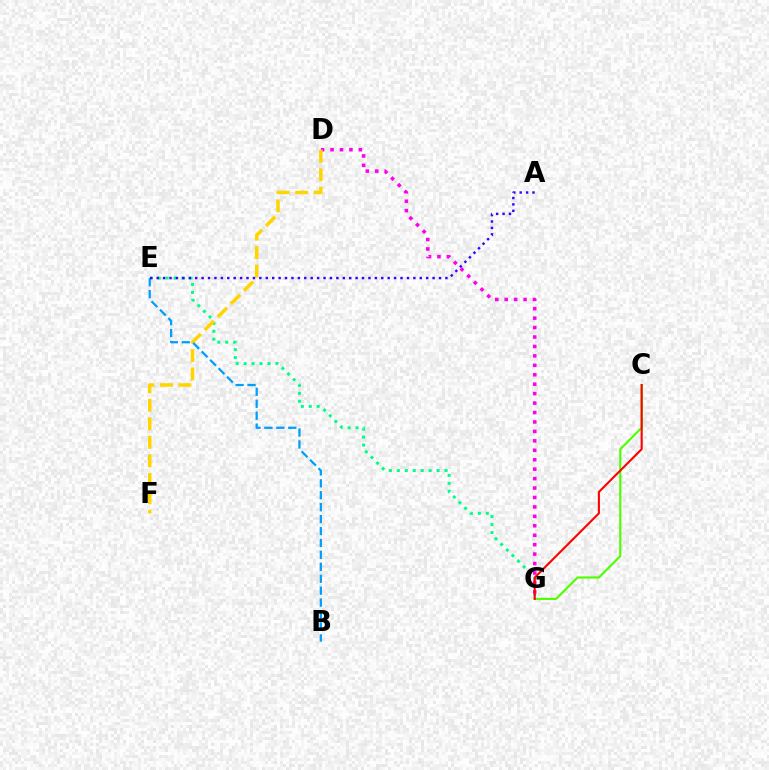{('E', 'G'): [{'color': '#00ff86', 'line_style': 'dotted', 'thickness': 2.16}], ('C', 'G'): [{'color': '#4fff00', 'line_style': 'solid', 'thickness': 1.56}, {'color': '#ff0000', 'line_style': 'solid', 'thickness': 1.51}], ('D', 'G'): [{'color': '#ff00ed', 'line_style': 'dotted', 'thickness': 2.56}], ('D', 'F'): [{'color': '#ffd500', 'line_style': 'dashed', 'thickness': 2.51}], ('B', 'E'): [{'color': '#009eff', 'line_style': 'dashed', 'thickness': 1.62}], ('A', 'E'): [{'color': '#3700ff', 'line_style': 'dotted', 'thickness': 1.74}]}